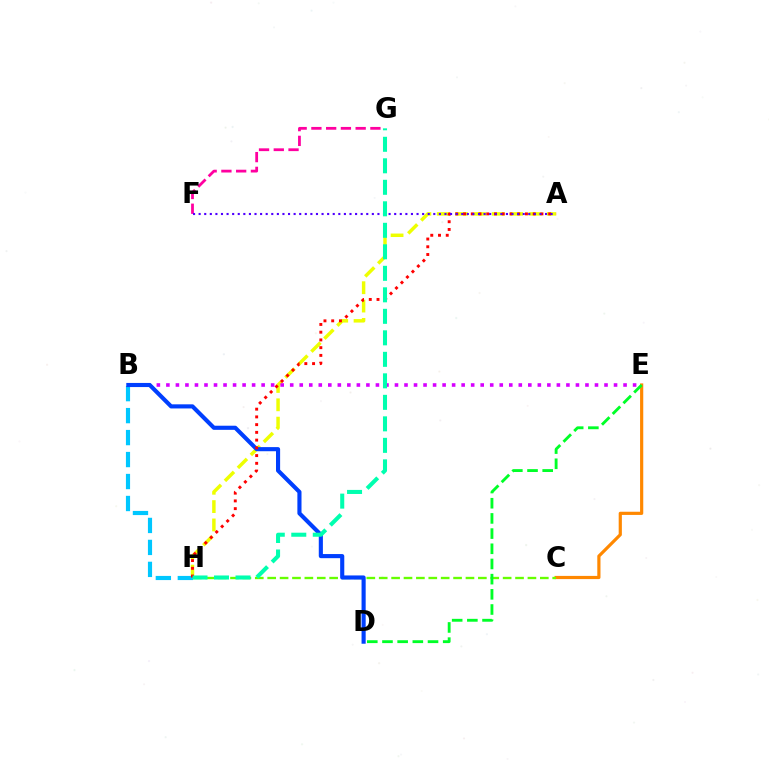{('C', 'E'): [{'color': '#ff8800', 'line_style': 'solid', 'thickness': 2.29}], ('A', 'H'): [{'color': '#eeff00', 'line_style': 'dashed', 'thickness': 2.49}, {'color': '#ff0000', 'line_style': 'dotted', 'thickness': 2.1}], ('B', 'H'): [{'color': '#00c7ff', 'line_style': 'dashed', 'thickness': 2.98}], ('B', 'E'): [{'color': '#d600ff', 'line_style': 'dotted', 'thickness': 2.59}], ('C', 'H'): [{'color': '#66ff00', 'line_style': 'dashed', 'thickness': 1.68}], ('B', 'D'): [{'color': '#003fff', 'line_style': 'solid', 'thickness': 2.97}], ('F', 'G'): [{'color': '#ff00a0', 'line_style': 'dashed', 'thickness': 2.0}], ('D', 'E'): [{'color': '#00ff27', 'line_style': 'dashed', 'thickness': 2.06}], ('A', 'F'): [{'color': '#4f00ff', 'line_style': 'dotted', 'thickness': 1.52}], ('G', 'H'): [{'color': '#00ffaf', 'line_style': 'dashed', 'thickness': 2.92}]}